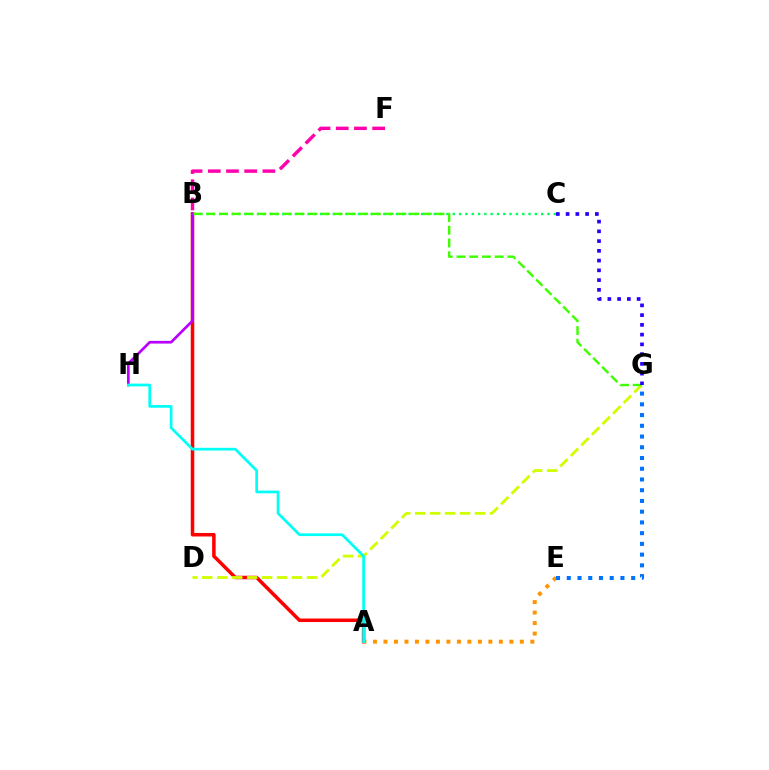{('A', 'B'): [{'color': '#ff0000', 'line_style': 'solid', 'thickness': 2.53}], ('A', 'E'): [{'color': '#ff9400', 'line_style': 'dotted', 'thickness': 2.85}], ('B', 'F'): [{'color': '#ff00ac', 'line_style': 'dashed', 'thickness': 2.47}], ('B', 'H'): [{'color': '#b900ff', 'line_style': 'solid', 'thickness': 1.94}], ('B', 'C'): [{'color': '#00ff5c', 'line_style': 'dotted', 'thickness': 1.72}], ('D', 'G'): [{'color': '#d1ff00', 'line_style': 'dashed', 'thickness': 2.03}], ('B', 'G'): [{'color': '#3dff00', 'line_style': 'dashed', 'thickness': 1.73}], ('C', 'G'): [{'color': '#2500ff', 'line_style': 'dotted', 'thickness': 2.65}], ('A', 'H'): [{'color': '#00fff6', 'line_style': 'solid', 'thickness': 1.95}], ('E', 'G'): [{'color': '#0074ff', 'line_style': 'dotted', 'thickness': 2.92}]}